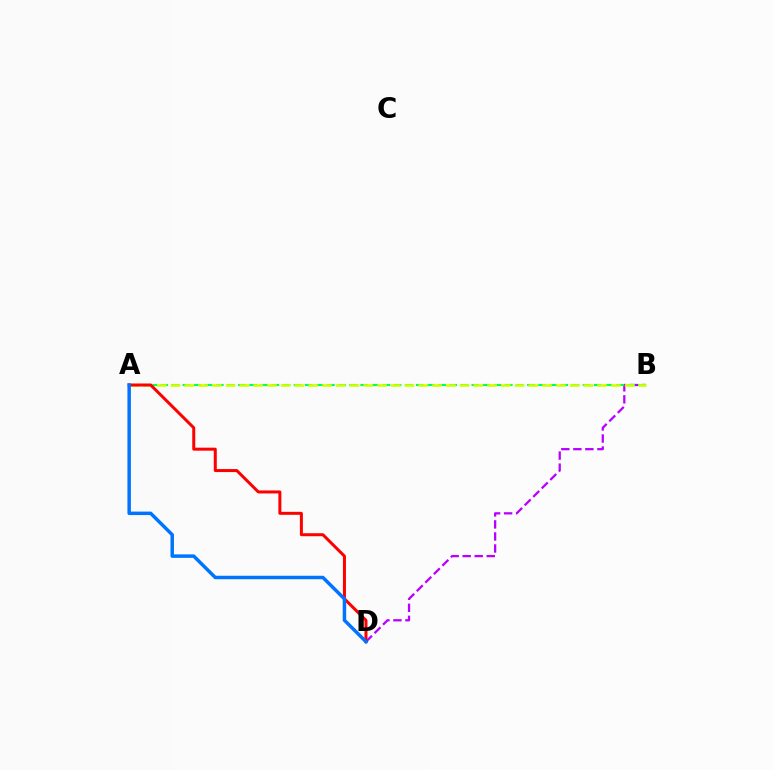{('B', 'D'): [{'color': '#b900ff', 'line_style': 'dashed', 'thickness': 1.63}], ('A', 'B'): [{'color': '#00ff5c', 'line_style': 'dashed', 'thickness': 1.51}, {'color': '#d1ff00', 'line_style': 'dashed', 'thickness': 1.87}], ('A', 'D'): [{'color': '#ff0000', 'line_style': 'solid', 'thickness': 2.16}, {'color': '#0074ff', 'line_style': 'solid', 'thickness': 2.5}]}